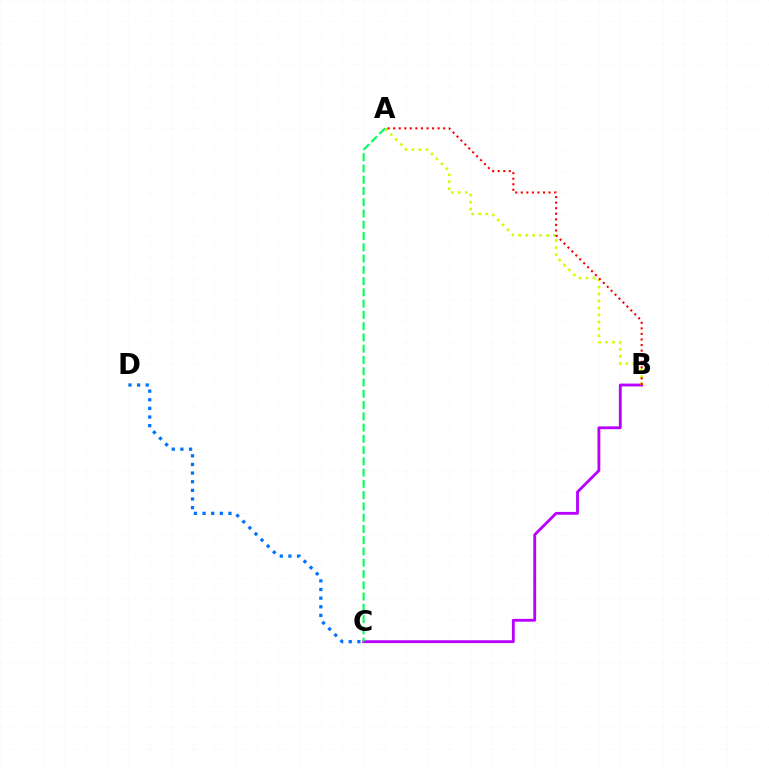{('B', 'C'): [{'color': '#b900ff', 'line_style': 'solid', 'thickness': 2.04}], ('C', 'D'): [{'color': '#0074ff', 'line_style': 'dotted', 'thickness': 2.35}], ('A', 'B'): [{'color': '#d1ff00', 'line_style': 'dotted', 'thickness': 1.89}, {'color': '#ff0000', 'line_style': 'dotted', 'thickness': 1.51}], ('A', 'C'): [{'color': '#00ff5c', 'line_style': 'dashed', 'thickness': 1.53}]}